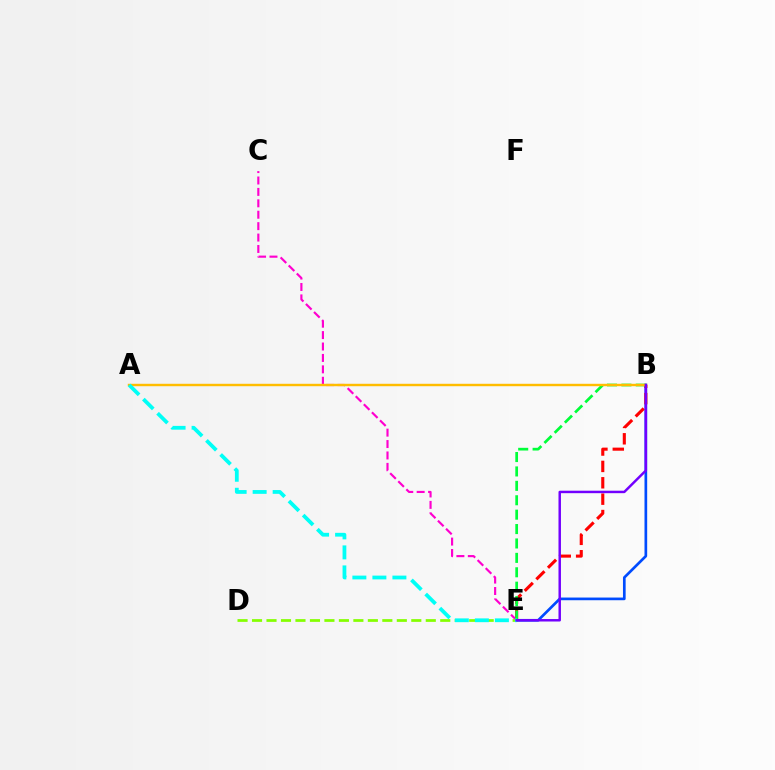{('C', 'E'): [{'color': '#ff00cf', 'line_style': 'dashed', 'thickness': 1.55}], ('D', 'E'): [{'color': '#84ff00', 'line_style': 'dashed', 'thickness': 1.97}], ('B', 'E'): [{'color': '#004bff', 'line_style': 'solid', 'thickness': 1.93}, {'color': '#ff0000', 'line_style': 'dashed', 'thickness': 2.23}, {'color': '#00ff39', 'line_style': 'dashed', 'thickness': 1.96}, {'color': '#7200ff', 'line_style': 'solid', 'thickness': 1.78}], ('A', 'B'): [{'color': '#ffbd00', 'line_style': 'solid', 'thickness': 1.74}], ('A', 'E'): [{'color': '#00fff6', 'line_style': 'dashed', 'thickness': 2.72}]}